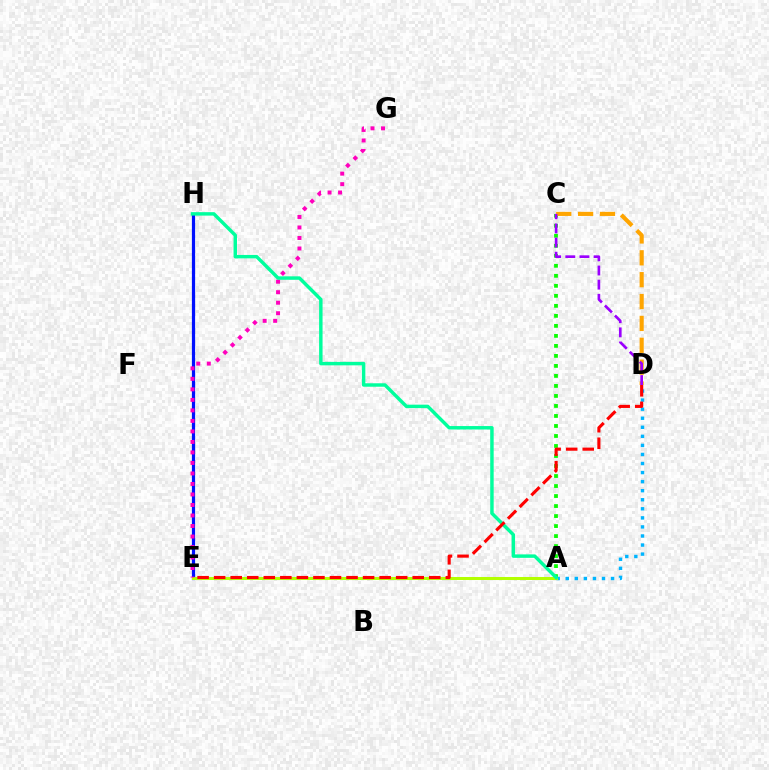{('E', 'H'): [{'color': '#0010ff', 'line_style': 'solid', 'thickness': 2.31}], ('A', 'D'): [{'color': '#00b5ff', 'line_style': 'dotted', 'thickness': 2.46}], ('A', 'E'): [{'color': '#b3ff00', 'line_style': 'solid', 'thickness': 2.18}], ('E', 'G'): [{'color': '#ff00bd', 'line_style': 'dotted', 'thickness': 2.86}], ('A', 'C'): [{'color': '#08ff00', 'line_style': 'dotted', 'thickness': 2.72}], ('A', 'H'): [{'color': '#00ff9d', 'line_style': 'solid', 'thickness': 2.48}], ('D', 'E'): [{'color': '#ff0000', 'line_style': 'dashed', 'thickness': 2.25}], ('C', 'D'): [{'color': '#ffa500', 'line_style': 'dashed', 'thickness': 2.97}, {'color': '#9b00ff', 'line_style': 'dashed', 'thickness': 1.92}]}